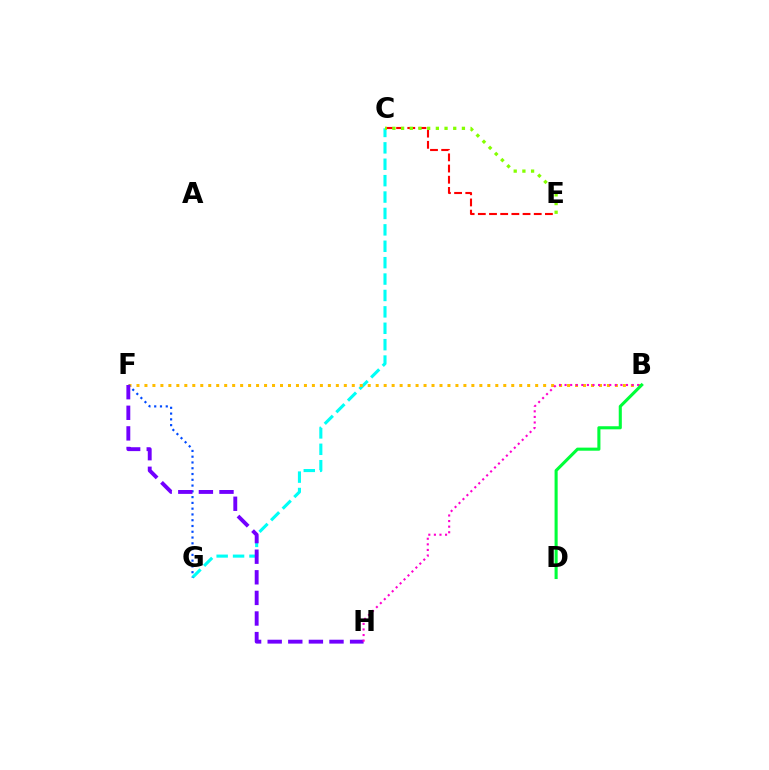{('C', 'G'): [{'color': '#00fff6', 'line_style': 'dashed', 'thickness': 2.23}], ('B', 'F'): [{'color': '#ffbd00', 'line_style': 'dotted', 'thickness': 2.17}], ('C', 'E'): [{'color': '#ff0000', 'line_style': 'dashed', 'thickness': 1.52}, {'color': '#84ff00', 'line_style': 'dotted', 'thickness': 2.36}], ('F', 'G'): [{'color': '#004bff', 'line_style': 'dotted', 'thickness': 1.57}], ('F', 'H'): [{'color': '#7200ff', 'line_style': 'dashed', 'thickness': 2.8}], ('B', 'H'): [{'color': '#ff00cf', 'line_style': 'dotted', 'thickness': 1.52}], ('B', 'D'): [{'color': '#00ff39', 'line_style': 'solid', 'thickness': 2.22}]}